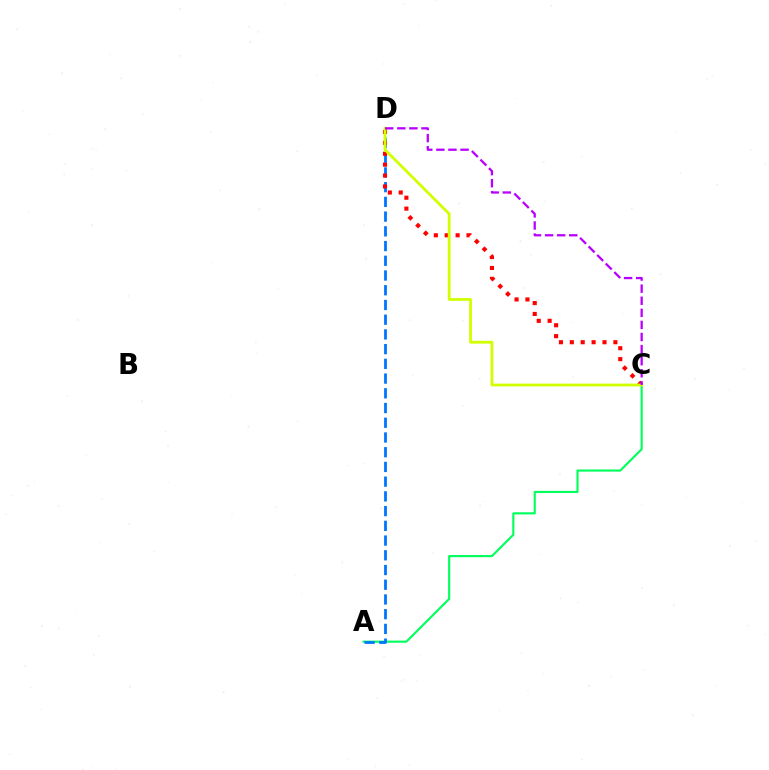{('A', 'C'): [{'color': '#00ff5c', 'line_style': 'solid', 'thickness': 1.54}], ('A', 'D'): [{'color': '#0074ff', 'line_style': 'dashed', 'thickness': 2.0}], ('C', 'D'): [{'color': '#ff0000', 'line_style': 'dotted', 'thickness': 2.96}, {'color': '#d1ff00', 'line_style': 'solid', 'thickness': 2.02}, {'color': '#b900ff', 'line_style': 'dashed', 'thickness': 1.64}]}